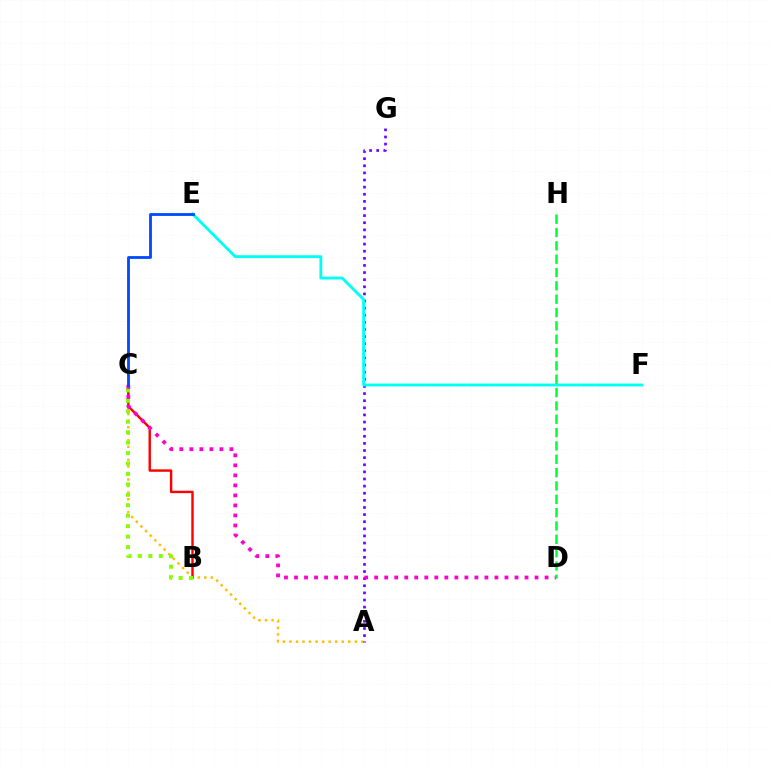{('A', 'C'): [{'color': '#ffbd00', 'line_style': 'dotted', 'thickness': 1.78}], ('B', 'C'): [{'color': '#ff0000', 'line_style': 'solid', 'thickness': 1.74}, {'color': '#84ff00', 'line_style': 'dotted', 'thickness': 2.84}], ('A', 'G'): [{'color': '#7200ff', 'line_style': 'dotted', 'thickness': 1.93}], ('E', 'F'): [{'color': '#00fff6', 'line_style': 'solid', 'thickness': 2.05}], ('C', 'D'): [{'color': '#ff00cf', 'line_style': 'dotted', 'thickness': 2.72}], ('D', 'H'): [{'color': '#00ff39', 'line_style': 'dashed', 'thickness': 1.81}], ('C', 'E'): [{'color': '#004bff', 'line_style': 'solid', 'thickness': 2.03}]}